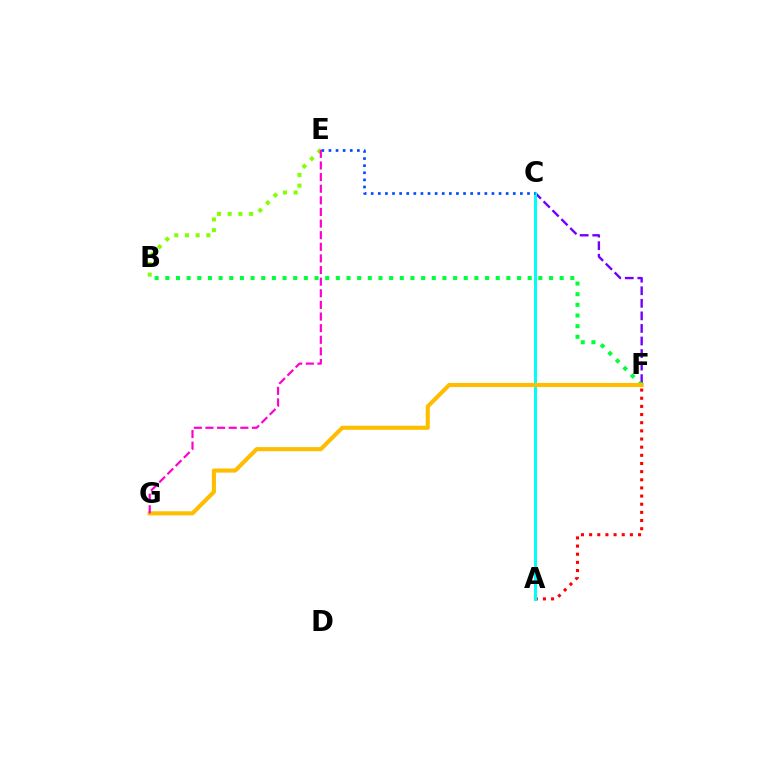{('B', 'E'): [{'color': '#84ff00', 'line_style': 'dotted', 'thickness': 2.9}], ('C', 'F'): [{'color': '#7200ff', 'line_style': 'dashed', 'thickness': 1.71}], ('B', 'F'): [{'color': '#00ff39', 'line_style': 'dotted', 'thickness': 2.9}], ('A', 'F'): [{'color': '#ff0000', 'line_style': 'dotted', 'thickness': 2.22}], ('A', 'C'): [{'color': '#00fff6', 'line_style': 'solid', 'thickness': 2.16}], ('F', 'G'): [{'color': '#ffbd00', 'line_style': 'solid', 'thickness': 2.95}], ('C', 'E'): [{'color': '#004bff', 'line_style': 'dotted', 'thickness': 1.93}], ('E', 'G'): [{'color': '#ff00cf', 'line_style': 'dashed', 'thickness': 1.58}]}